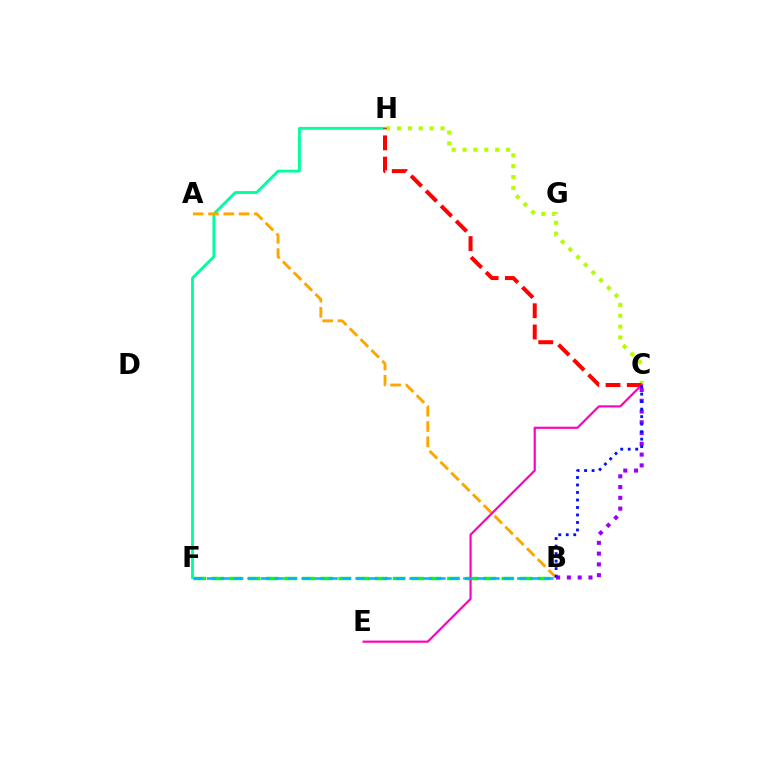{('B', 'F'): [{'color': '#08ff00', 'line_style': 'dashed', 'thickness': 2.46}, {'color': '#00b5ff', 'line_style': 'dashed', 'thickness': 1.83}], ('C', 'H'): [{'color': '#b3ff00', 'line_style': 'dotted', 'thickness': 2.95}, {'color': '#ff0000', 'line_style': 'dashed', 'thickness': 2.89}], ('F', 'H'): [{'color': '#00ff9d', 'line_style': 'solid', 'thickness': 2.04}], ('A', 'B'): [{'color': '#ffa500', 'line_style': 'dashed', 'thickness': 2.08}], ('B', 'C'): [{'color': '#9b00ff', 'line_style': 'dotted', 'thickness': 2.93}, {'color': '#0010ff', 'line_style': 'dotted', 'thickness': 2.04}], ('C', 'E'): [{'color': '#ff00bd', 'line_style': 'solid', 'thickness': 1.56}]}